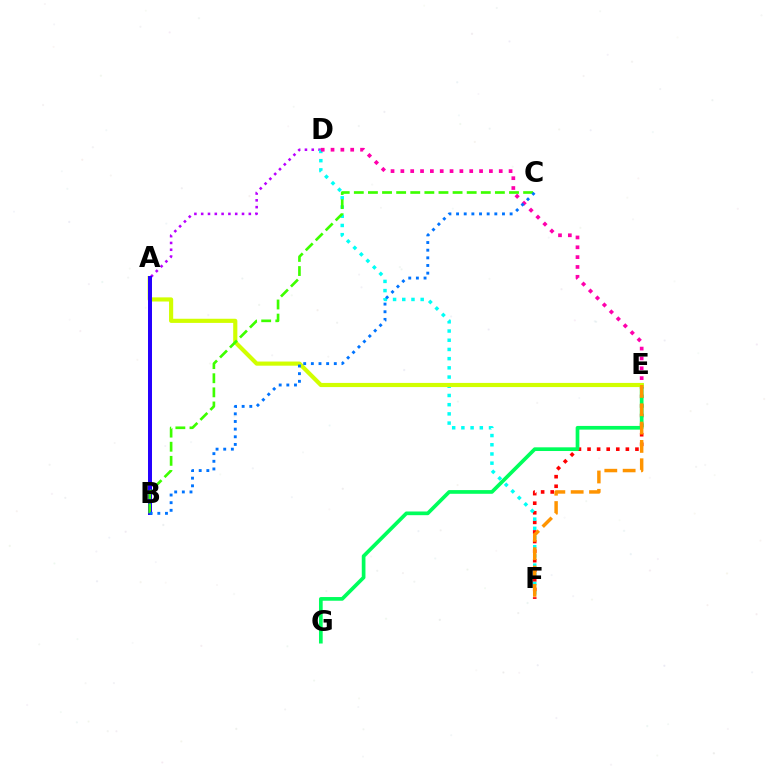{('E', 'F'): [{'color': '#ff0000', 'line_style': 'dotted', 'thickness': 2.6}, {'color': '#ff9400', 'line_style': 'dashed', 'thickness': 2.49}], ('A', 'D'): [{'color': '#b900ff', 'line_style': 'dotted', 'thickness': 1.85}], ('D', 'F'): [{'color': '#00fff6', 'line_style': 'dotted', 'thickness': 2.5}], ('E', 'G'): [{'color': '#00ff5c', 'line_style': 'solid', 'thickness': 2.66}], ('A', 'E'): [{'color': '#d1ff00', 'line_style': 'solid', 'thickness': 2.99}], ('A', 'B'): [{'color': '#2500ff', 'line_style': 'solid', 'thickness': 2.87}], ('D', 'E'): [{'color': '#ff00ac', 'line_style': 'dotted', 'thickness': 2.67}], ('B', 'C'): [{'color': '#3dff00', 'line_style': 'dashed', 'thickness': 1.92}, {'color': '#0074ff', 'line_style': 'dotted', 'thickness': 2.08}]}